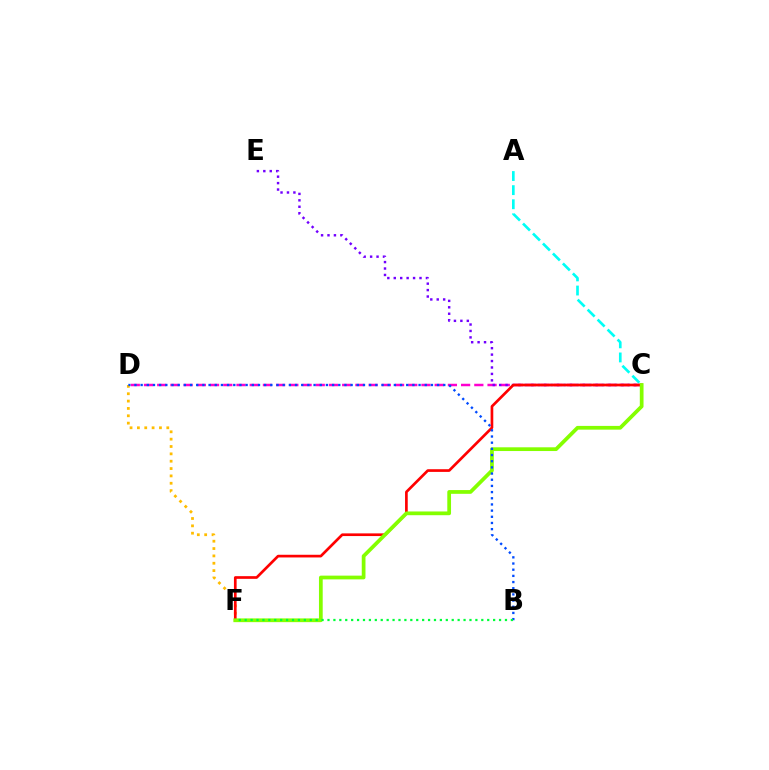{('C', 'D'): [{'color': '#ff00cf', 'line_style': 'dashed', 'thickness': 1.79}], ('A', 'C'): [{'color': '#00fff6', 'line_style': 'dashed', 'thickness': 1.92}], ('D', 'F'): [{'color': '#ffbd00', 'line_style': 'dotted', 'thickness': 2.0}], ('C', 'E'): [{'color': '#7200ff', 'line_style': 'dotted', 'thickness': 1.75}], ('C', 'F'): [{'color': '#ff0000', 'line_style': 'solid', 'thickness': 1.93}, {'color': '#84ff00', 'line_style': 'solid', 'thickness': 2.69}], ('B', 'D'): [{'color': '#004bff', 'line_style': 'dotted', 'thickness': 1.68}], ('B', 'F'): [{'color': '#00ff39', 'line_style': 'dotted', 'thickness': 1.61}]}